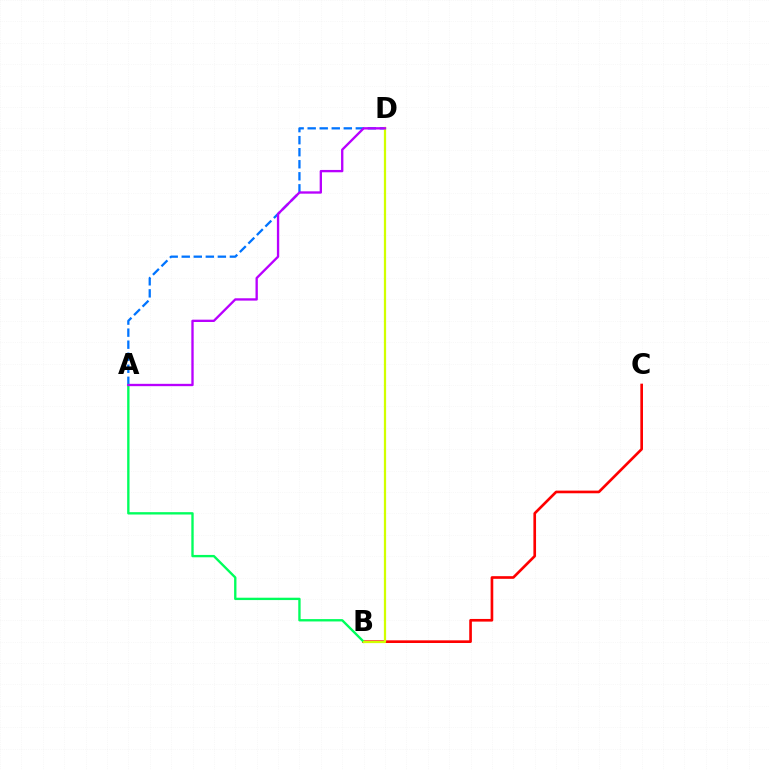{('B', 'C'): [{'color': '#ff0000', 'line_style': 'solid', 'thickness': 1.91}], ('A', 'D'): [{'color': '#0074ff', 'line_style': 'dashed', 'thickness': 1.64}, {'color': '#b900ff', 'line_style': 'solid', 'thickness': 1.68}], ('A', 'B'): [{'color': '#00ff5c', 'line_style': 'solid', 'thickness': 1.7}], ('B', 'D'): [{'color': '#d1ff00', 'line_style': 'solid', 'thickness': 1.62}]}